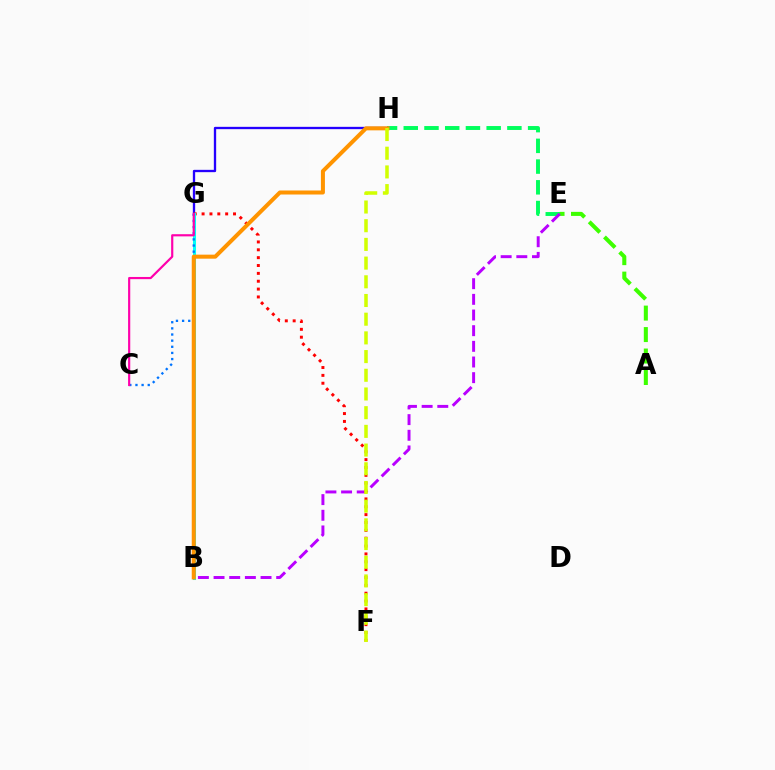{('E', 'H'): [{'color': '#00ff5c', 'line_style': 'dashed', 'thickness': 2.82}], ('G', 'H'): [{'color': '#2500ff', 'line_style': 'solid', 'thickness': 1.67}], ('A', 'E'): [{'color': '#3dff00', 'line_style': 'dashed', 'thickness': 2.92}], ('B', 'E'): [{'color': '#b900ff', 'line_style': 'dashed', 'thickness': 2.13}], ('F', 'G'): [{'color': '#ff0000', 'line_style': 'dotted', 'thickness': 2.14}], ('B', 'G'): [{'color': '#00fff6', 'line_style': 'solid', 'thickness': 2.19}], ('C', 'G'): [{'color': '#0074ff', 'line_style': 'dotted', 'thickness': 1.67}, {'color': '#ff00ac', 'line_style': 'solid', 'thickness': 1.57}], ('B', 'H'): [{'color': '#ff9400', 'line_style': 'solid', 'thickness': 2.89}], ('F', 'H'): [{'color': '#d1ff00', 'line_style': 'dashed', 'thickness': 2.54}]}